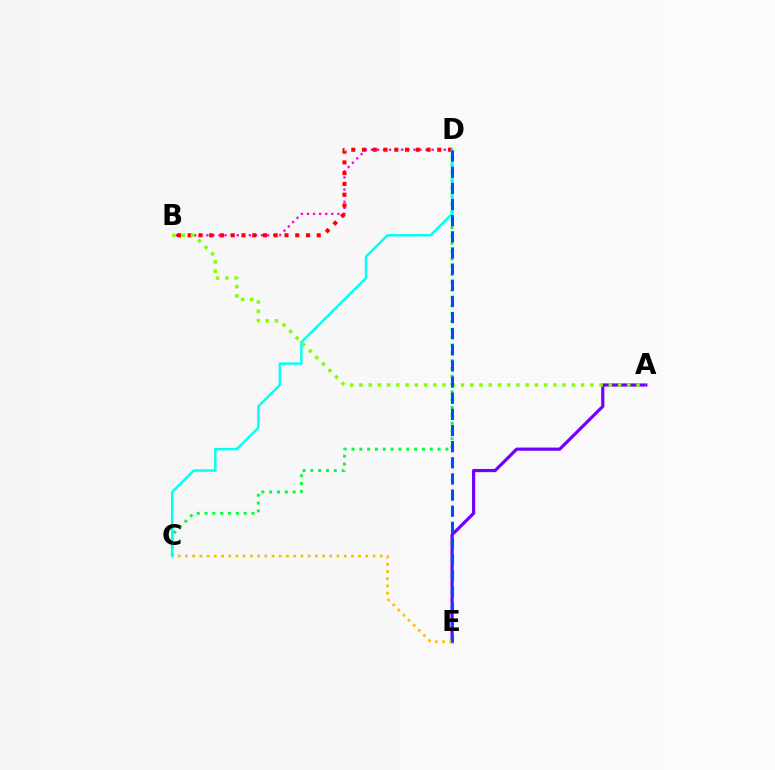{('B', 'D'): [{'color': '#ff00cf', 'line_style': 'dotted', 'thickness': 1.65}, {'color': '#ff0000', 'line_style': 'dotted', 'thickness': 2.92}], ('C', 'D'): [{'color': '#00ff39', 'line_style': 'dotted', 'thickness': 2.12}, {'color': '#00fff6', 'line_style': 'solid', 'thickness': 1.76}], ('A', 'E'): [{'color': '#7200ff', 'line_style': 'solid', 'thickness': 2.29}], ('C', 'E'): [{'color': '#ffbd00', 'line_style': 'dotted', 'thickness': 1.96}], ('A', 'B'): [{'color': '#84ff00', 'line_style': 'dotted', 'thickness': 2.51}], ('D', 'E'): [{'color': '#004bff', 'line_style': 'dashed', 'thickness': 2.19}]}